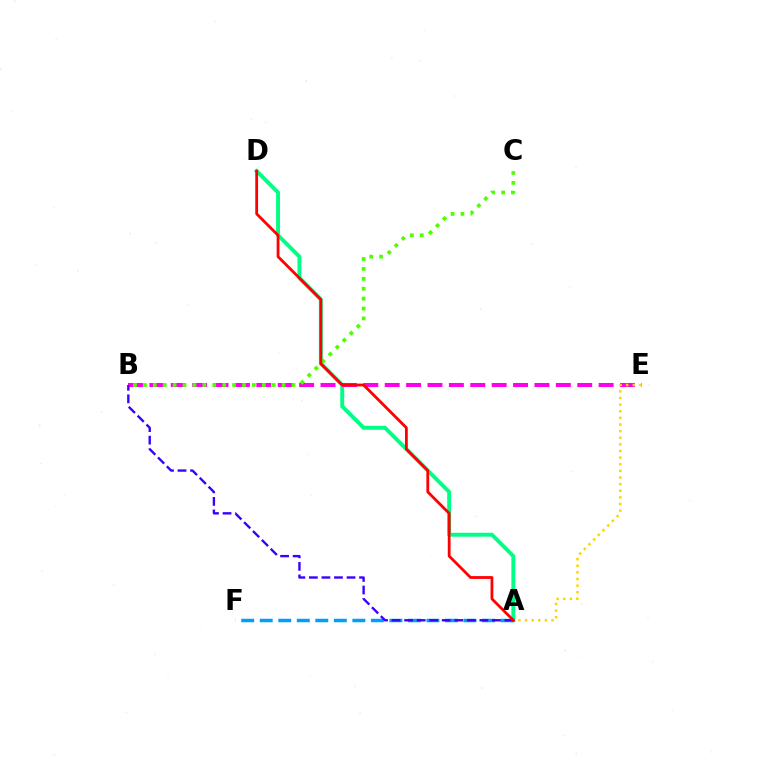{('A', 'D'): [{'color': '#00ff86', 'line_style': 'solid', 'thickness': 2.82}, {'color': '#ff0000', 'line_style': 'solid', 'thickness': 2.01}], ('A', 'F'): [{'color': '#009eff', 'line_style': 'dashed', 'thickness': 2.52}], ('B', 'E'): [{'color': '#ff00ed', 'line_style': 'dashed', 'thickness': 2.91}], ('A', 'B'): [{'color': '#3700ff', 'line_style': 'dashed', 'thickness': 1.7}], ('B', 'C'): [{'color': '#4fff00', 'line_style': 'dotted', 'thickness': 2.69}], ('A', 'E'): [{'color': '#ffd500', 'line_style': 'dotted', 'thickness': 1.8}]}